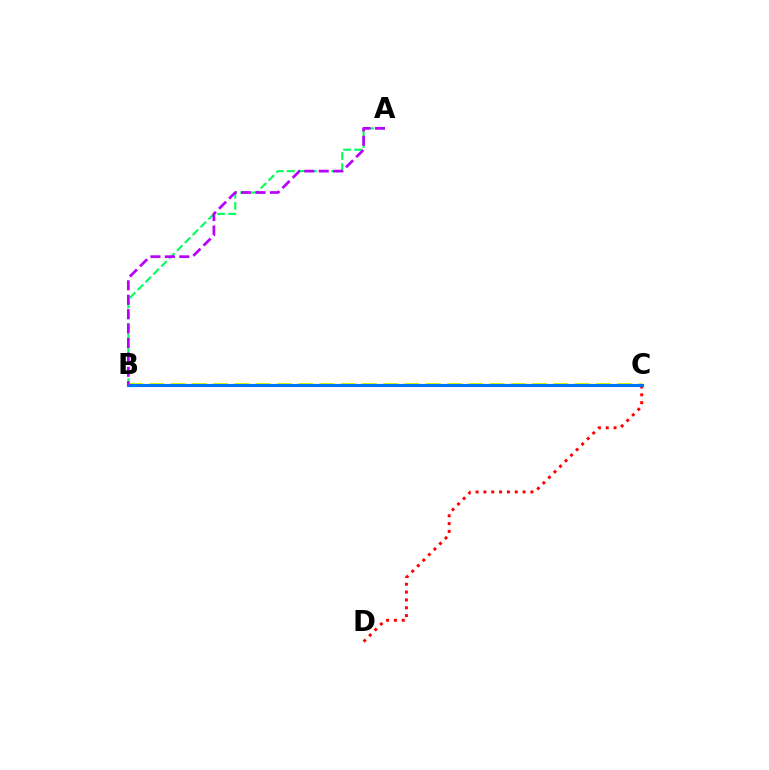{('C', 'D'): [{'color': '#ff0000', 'line_style': 'dotted', 'thickness': 2.13}], ('B', 'C'): [{'color': '#d1ff00', 'line_style': 'dashed', 'thickness': 2.89}, {'color': '#0074ff', 'line_style': 'solid', 'thickness': 2.23}], ('A', 'B'): [{'color': '#00ff5c', 'line_style': 'dashed', 'thickness': 1.51}, {'color': '#b900ff', 'line_style': 'dashed', 'thickness': 1.96}]}